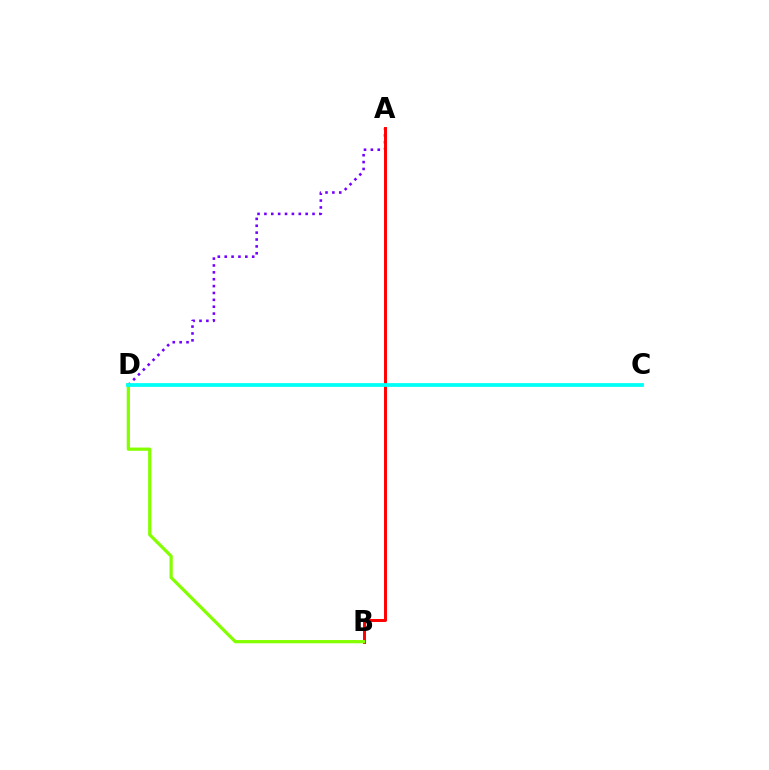{('A', 'D'): [{'color': '#7200ff', 'line_style': 'dotted', 'thickness': 1.87}], ('A', 'B'): [{'color': '#ff0000', 'line_style': 'solid', 'thickness': 2.13}], ('B', 'D'): [{'color': '#84ff00', 'line_style': 'solid', 'thickness': 2.32}], ('C', 'D'): [{'color': '#00fff6', 'line_style': 'solid', 'thickness': 2.71}]}